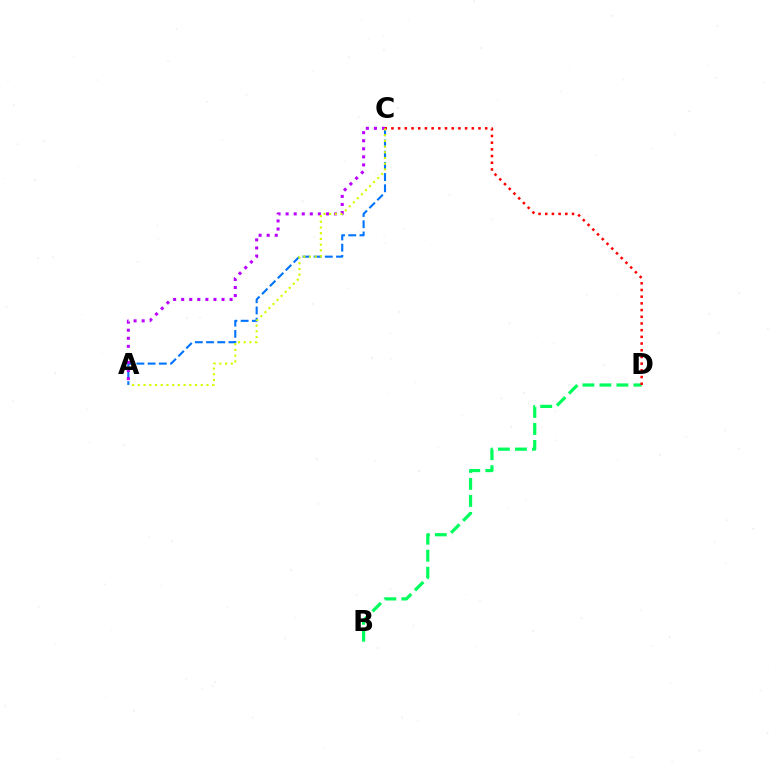{('B', 'D'): [{'color': '#00ff5c', 'line_style': 'dashed', 'thickness': 2.31}], ('A', 'C'): [{'color': '#0074ff', 'line_style': 'dashed', 'thickness': 1.52}, {'color': '#b900ff', 'line_style': 'dotted', 'thickness': 2.19}, {'color': '#d1ff00', 'line_style': 'dotted', 'thickness': 1.55}], ('C', 'D'): [{'color': '#ff0000', 'line_style': 'dotted', 'thickness': 1.82}]}